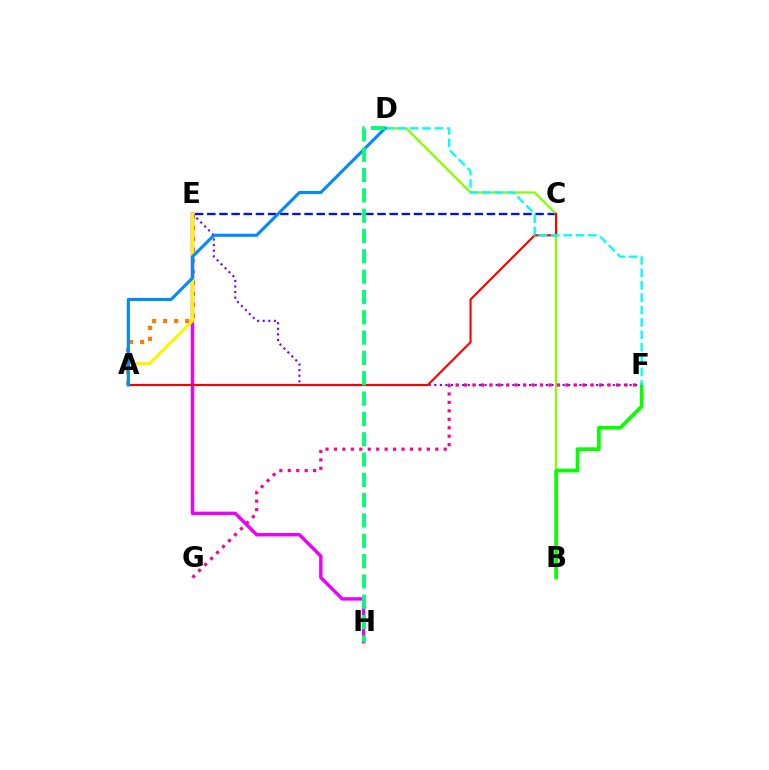{('A', 'E'): [{'color': '#ff7c00', 'line_style': 'dotted', 'thickness': 2.99}, {'color': '#fcf500', 'line_style': 'solid', 'thickness': 2.24}], ('C', 'E'): [{'color': '#0010ff', 'line_style': 'dashed', 'thickness': 1.65}], ('B', 'D'): [{'color': '#84ff00', 'line_style': 'solid', 'thickness': 1.62}], ('E', 'H'): [{'color': '#ee00ff', 'line_style': 'solid', 'thickness': 2.46}], ('E', 'F'): [{'color': '#7200ff', 'line_style': 'dotted', 'thickness': 1.52}], ('B', 'F'): [{'color': '#08ff00', 'line_style': 'solid', 'thickness': 2.66}], ('A', 'C'): [{'color': '#ff0000', 'line_style': 'solid', 'thickness': 1.54}], ('F', 'G'): [{'color': '#ff0094', 'line_style': 'dotted', 'thickness': 2.29}], ('D', 'F'): [{'color': '#00fff6', 'line_style': 'dashed', 'thickness': 1.68}], ('A', 'D'): [{'color': '#008cff', 'line_style': 'solid', 'thickness': 2.24}], ('D', 'H'): [{'color': '#00ff74', 'line_style': 'dashed', 'thickness': 2.76}]}